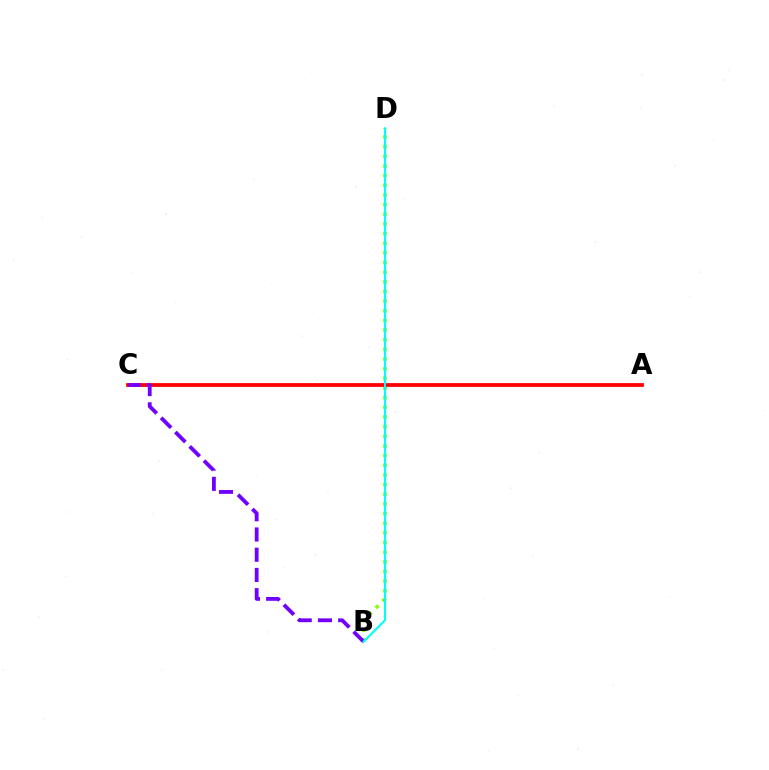{('B', 'D'): [{'color': '#84ff00', 'line_style': 'dotted', 'thickness': 2.62}, {'color': '#00fff6', 'line_style': 'solid', 'thickness': 1.52}], ('A', 'C'): [{'color': '#ff0000', 'line_style': 'solid', 'thickness': 2.71}], ('B', 'C'): [{'color': '#7200ff', 'line_style': 'dashed', 'thickness': 2.75}]}